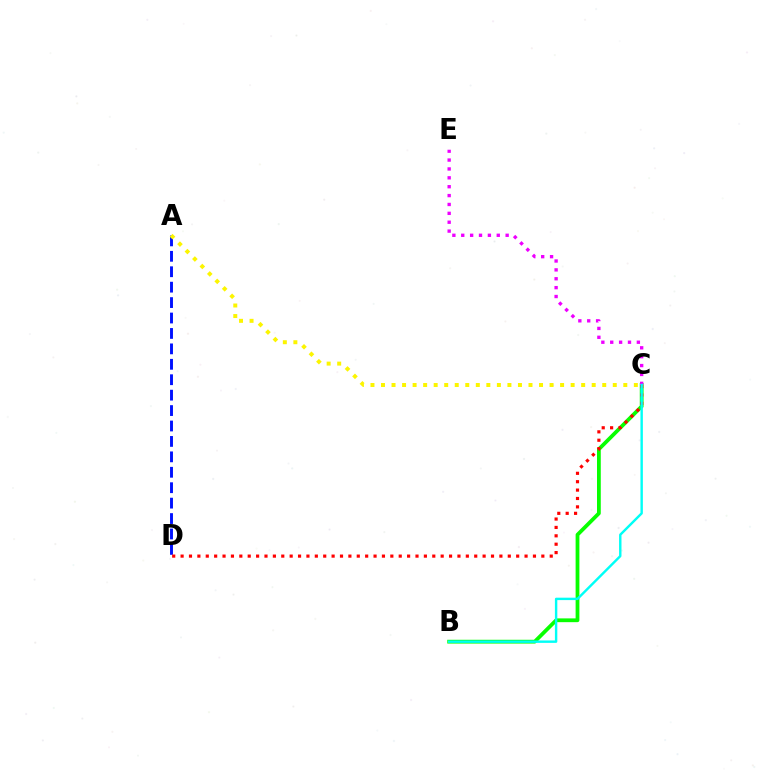{('B', 'C'): [{'color': '#08ff00', 'line_style': 'solid', 'thickness': 2.72}, {'color': '#00fff6', 'line_style': 'solid', 'thickness': 1.74}], ('A', 'D'): [{'color': '#0010ff', 'line_style': 'dashed', 'thickness': 2.1}], ('A', 'C'): [{'color': '#fcf500', 'line_style': 'dotted', 'thickness': 2.86}], ('C', 'E'): [{'color': '#ee00ff', 'line_style': 'dotted', 'thickness': 2.41}], ('C', 'D'): [{'color': '#ff0000', 'line_style': 'dotted', 'thickness': 2.28}]}